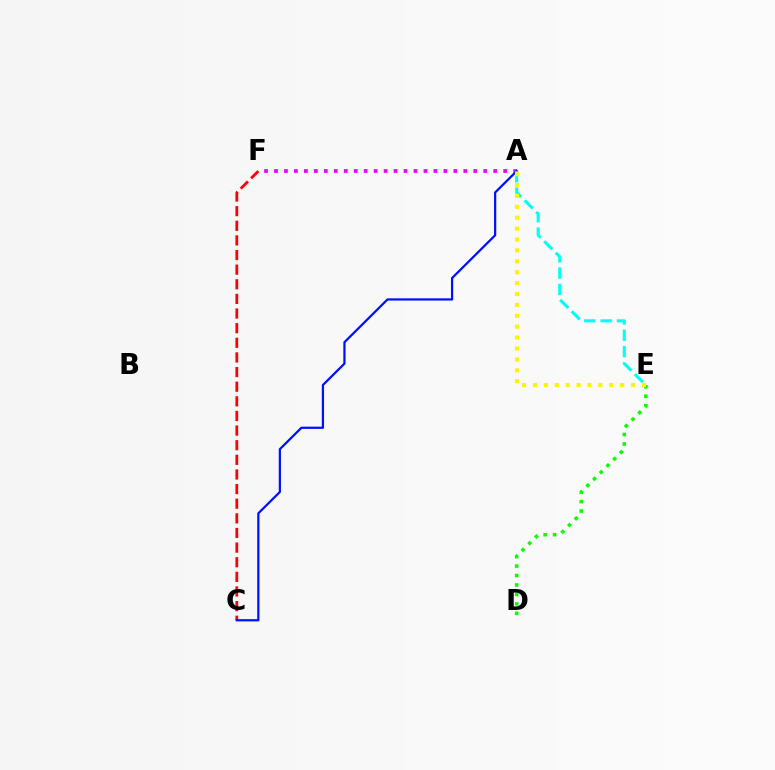{('D', 'E'): [{'color': '#08ff00', 'line_style': 'dotted', 'thickness': 2.57}], ('A', 'F'): [{'color': '#ee00ff', 'line_style': 'dotted', 'thickness': 2.71}], ('C', 'F'): [{'color': '#ff0000', 'line_style': 'dashed', 'thickness': 1.99}], ('A', 'C'): [{'color': '#0010ff', 'line_style': 'solid', 'thickness': 1.61}], ('A', 'E'): [{'color': '#00fff6', 'line_style': 'dashed', 'thickness': 2.22}, {'color': '#fcf500', 'line_style': 'dotted', 'thickness': 2.96}]}